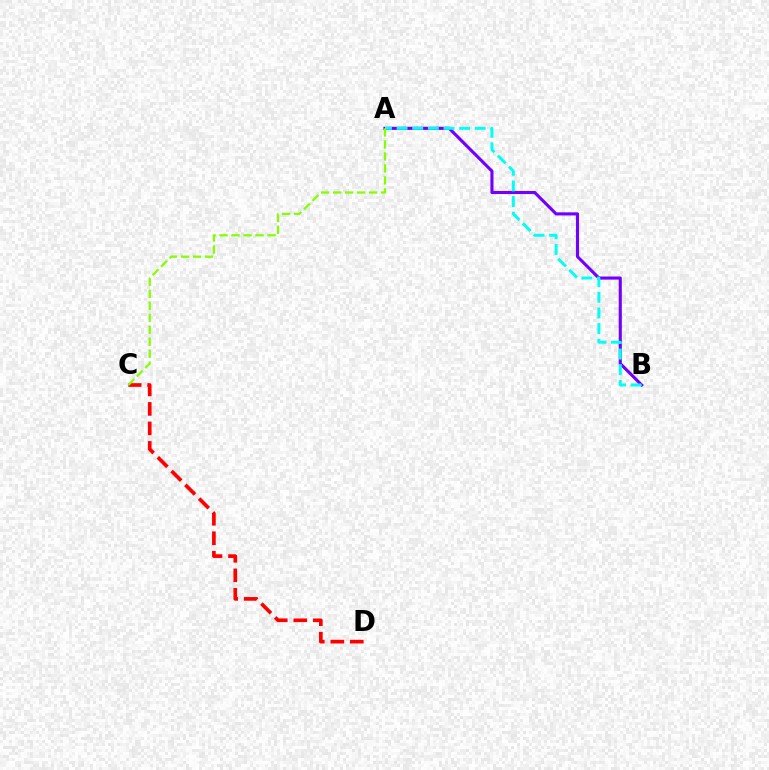{('A', 'B'): [{'color': '#7200ff', 'line_style': 'solid', 'thickness': 2.24}, {'color': '#00fff6', 'line_style': 'dashed', 'thickness': 2.12}], ('C', 'D'): [{'color': '#ff0000', 'line_style': 'dashed', 'thickness': 2.65}], ('A', 'C'): [{'color': '#84ff00', 'line_style': 'dashed', 'thickness': 1.63}]}